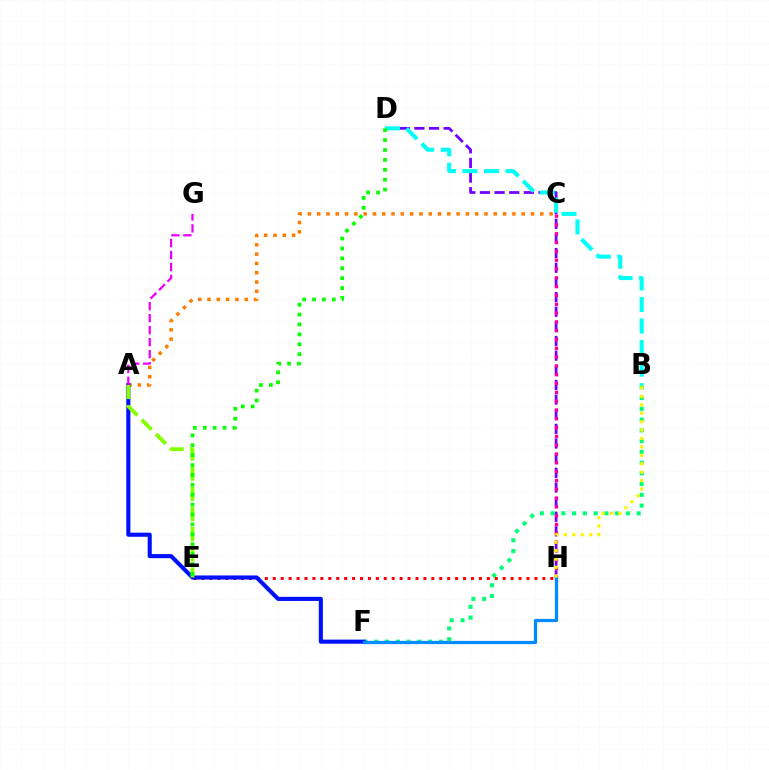{('D', 'H'): [{'color': '#7200ff', 'line_style': 'dashed', 'thickness': 1.99}], ('A', 'C'): [{'color': '#ff7c00', 'line_style': 'dotted', 'thickness': 2.53}], ('B', 'D'): [{'color': '#00fff6', 'line_style': 'dashed', 'thickness': 2.93}], ('B', 'F'): [{'color': '#00ff74', 'line_style': 'dotted', 'thickness': 2.92}], ('C', 'H'): [{'color': '#ff0094', 'line_style': 'dotted', 'thickness': 2.39}], ('E', 'H'): [{'color': '#ff0000', 'line_style': 'dotted', 'thickness': 2.15}], ('A', 'F'): [{'color': '#0010ff', 'line_style': 'solid', 'thickness': 2.95}], ('A', 'E'): [{'color': '#84ff00', 'line_style': 'dashed', 'thickness': 2.73}], ('D', 'E'): [{'color': '#08ff00', 'line_style': 'dotted', 'thickness': 2.69}], ('F', 'H'): [{'color': '#008cff', 'line_style': 'solid', 'thickness': 2.34}], ('B', 'H'): [{'color': '#fcf500', 'line_style': 'dotted', 'thickness': 2.29}], ('A', 'G'): [{'color': '#ee00ff', 'line_style': 'dashed', 'thickness': 1.63}]}